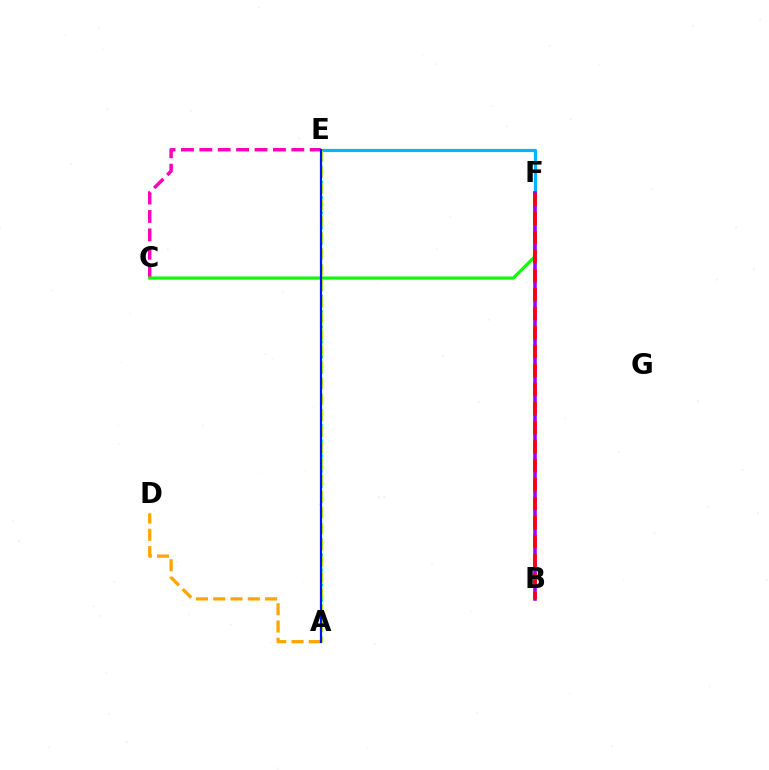{('A', 'D'): [{'color': '#ffa500', 'line_style': 'dashed', 'thickness': 2.35}], ('C', 'E'): [{'color': '#ff00bd', 'line_style': 'dashed', 'thickness': 2.5}], ('C', 'F'): [{'color': '#08ff00', 'line_style': 'solid', 'thickness': 2.24}], ('A', 'E'): [{'color': '#00ff9d', 'line_style': 'dotted', 'thickness': 2.07}, {'color': '#b3ff00', 'line_style': 'dashed', 'thickness': 2.2}, {'color': '#0010ff', 'line_style': 'solid', 'thickness': 1.57}], ('E', 'F'): [{'color': '#00b5ff', 'line_style': 'solid', 'thickness': 2.27}], ('B', 'F'): [{'color': '#9b00ff', 'line_style': 'solid', 'thickness': 2.58}, {'color': '#ff0000', 'line_style': 'dashed', 'thickness': 2.58}]}